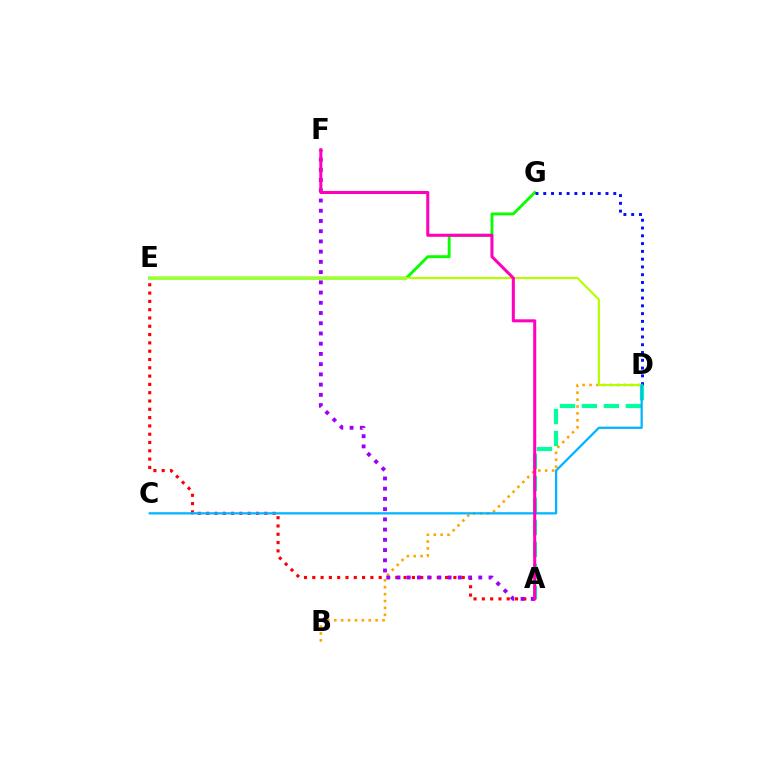{('A', 'D'): [{'color': '#00ff9d', 'line_style': 'dashed', 'thickness': 2.99}], ('B', 'D'): [{'color': '#ffa500', 'line_style': 'dotted', 'thickness': 1.88}], ('A', 'E'): [{'color': '#ff0000', 'line_style': 'dotted', 'thickness': 2.26}], ('E', 'G'): [{'color': '#08ff00', 'line_style': 'solid', 'thickness': 2.06}], ('D', 'G'): [{'color': '#0010ff', 'line_style': 'dotted', 'thickness': 2.11}], ('D', 'E'): [{'color': '#b3ff00', 'line_style': 'solid', 'thickness': 1.54}], ('A', 'F'): [{'color': '#9b00ff', 'line_style': 'dotted', 'thickness': 2.78}, {'color': '#ff00bd', 'line_style': 'solid', 'thickness': 2.19}], ('C', 'D'): [{'color': '#00b5ff', 'line_style': 'solid', 'thickness': 1.62}]}